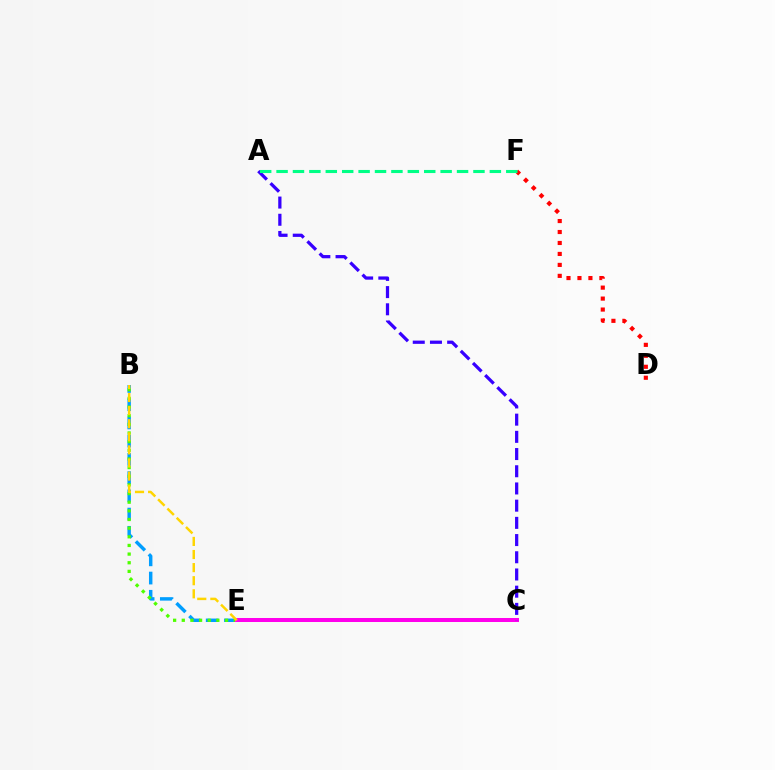{('D', 'F'): [{'color': '#ff0000', 'line_style': 'dotted', 'thickness': 2.98}], ('B', 'E'): [{'color': '#009eff', 'line_style': 'dashed', 'thickness': 2.48}, {'color': '#4fff00', 'line_style': 'dotted', 'thickness': 2.35}, {'color': '#ffd500', 'line_style': 'dashed', 'thickness': 1.78}], ('C', 'E'): [{'color': '#ff00ed', 'line_style': 'solid', 'thickness': 2.89}], ('A', 'C'): [{'color': '#3700ff', 'line_style': 'dashed', 'thickness': 2.34}], ('A', 'F'): [{'color': '#00ff86', 'line_style': 'dashed', 'thickness': 2.23}]}